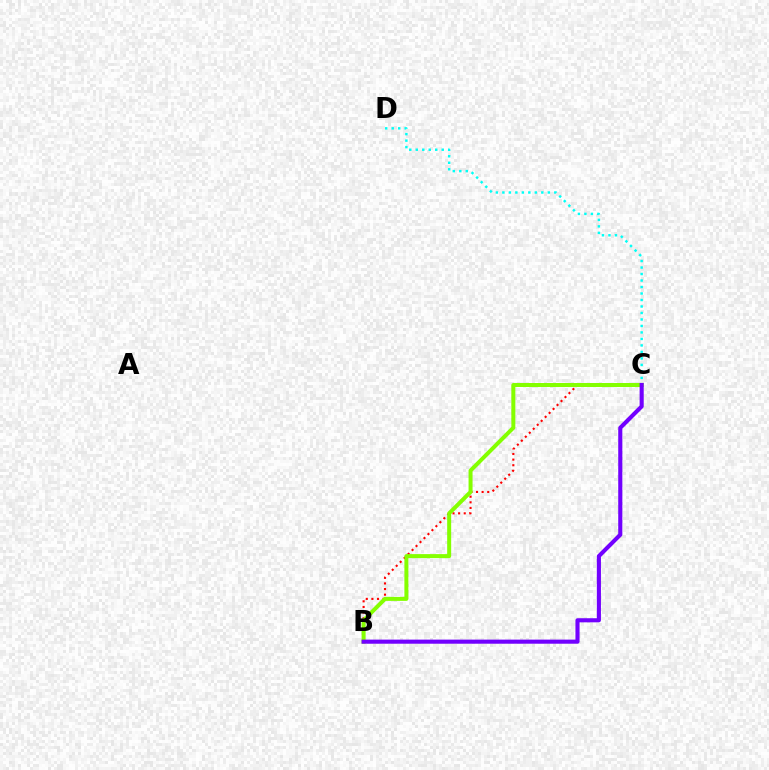{('B', 'C'): [{'color': '#ff0000', 'line_style': 'dotted', 'thickness': 1.52}, {'color': '#84ff00', 'line_style': 'solid', 'thickness': 2.88}, {'color': '#7200ff', 'line_style': 'solid', 'thickness': 2.96}], ('C', 'D'): [{'color': '#00fff6', 'line_style': 'dotted', 'thickness': 1.76}]}